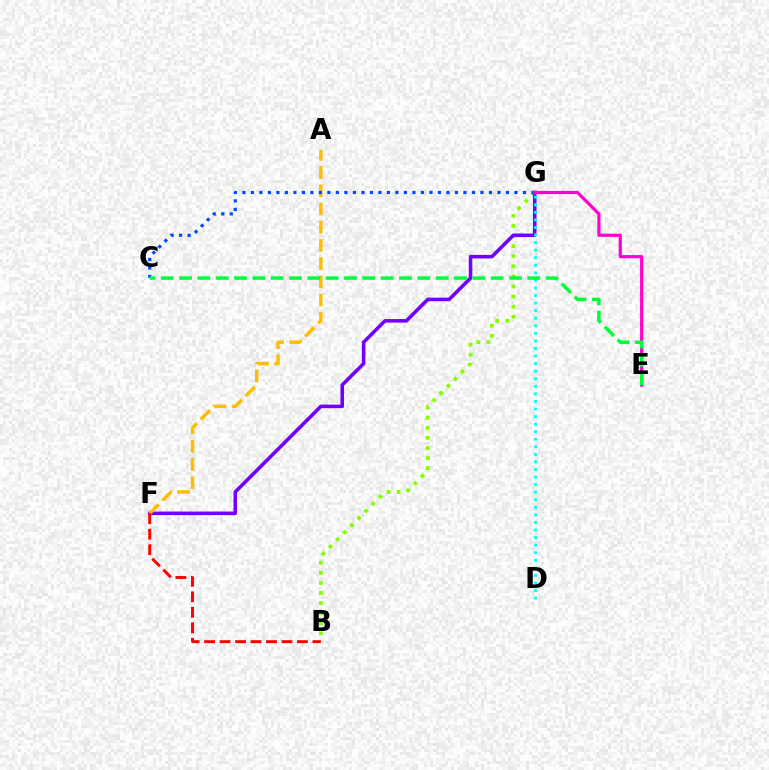{('B', 'G'): [{'color': '#84ff00', 'line_style': 'dotted', 'thickness': 2.74}], ('F', 'G'): [{'color': '#7200ff', 'line_style': 'solid', 'thickness': 2.56}], ('D', 'G'): [{'color': '#00fff6', 'line_style': 'dotted', 'thickness': 2.05}], ('A', 'F'): [{'color': '#ffbd00', 'line_style': 'dashed', 'thickness': 2.47}], ('C', 'G'): [{'color': '#004bff', 'line_style': 'dotted', 'thickness': 2.31}], ('E', 'G'): [{'color': '#ff00cf', 'line_style': 'solid', 'thickness': 2.29}], ('B', 'F'): [{'color': '#ff0000', 'line_style': 'dashed', 'thickness': 2.1}], ('C', 'E'): [{'color': '#00ff39', 'line_style': 'dashed', 'thickness': 2.49}]}